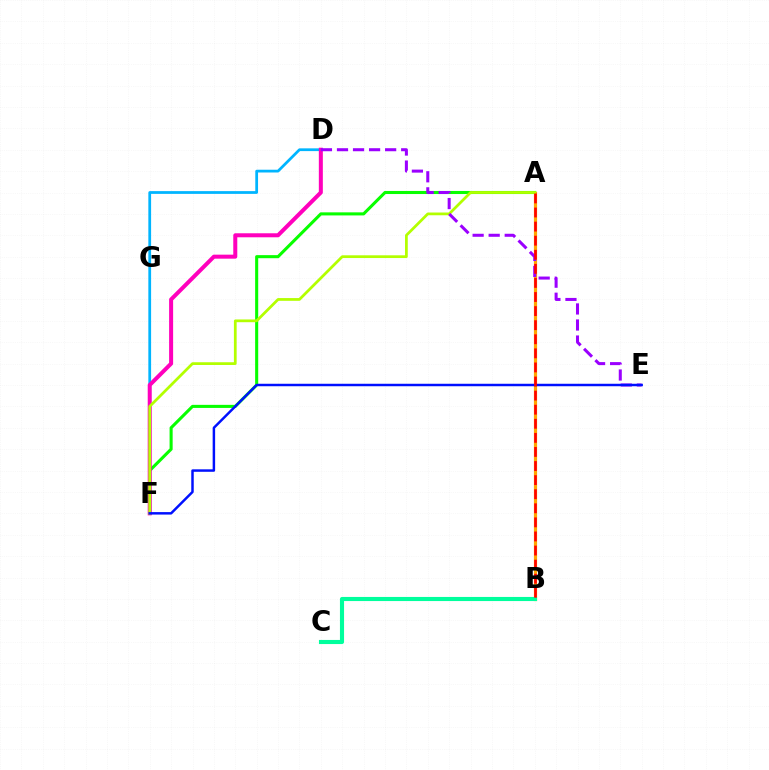{('A', 'F'): [{'color': '#08ff00', 'line_style': 'solid', 'thickness': 2.21}, {'color': '#b3ff00', 'line_style': 'solid', 'thickness': 1.98}], ('D', 'F'): [{'color': '#00b5ff', 'line_style': 'solid', 'thickness': 1.99}, {'color': '#ff00bd', 'line_style': 'solid', 'thickness': 2.89}], ('A', 'B'): [{'color': '#ffa500', 'line_style': 'solid', 'thickness': 2.29}, {'color': '#ff0000', 'line_style': 'dashed', 'thickness': 1.91}], ('B', 'C'): [{'color': '#00ff9d', 'line_style': 'solid', 'thickness': 2.96}], ('D', 'E'): [{'color': '#9b00ff', 'line_style': 'dashed', 'thickness': 2.18}], ('E', 'F'): [{'color': '#0010ff', 'line_style': 'solid', 'thickness': 1.78}]}